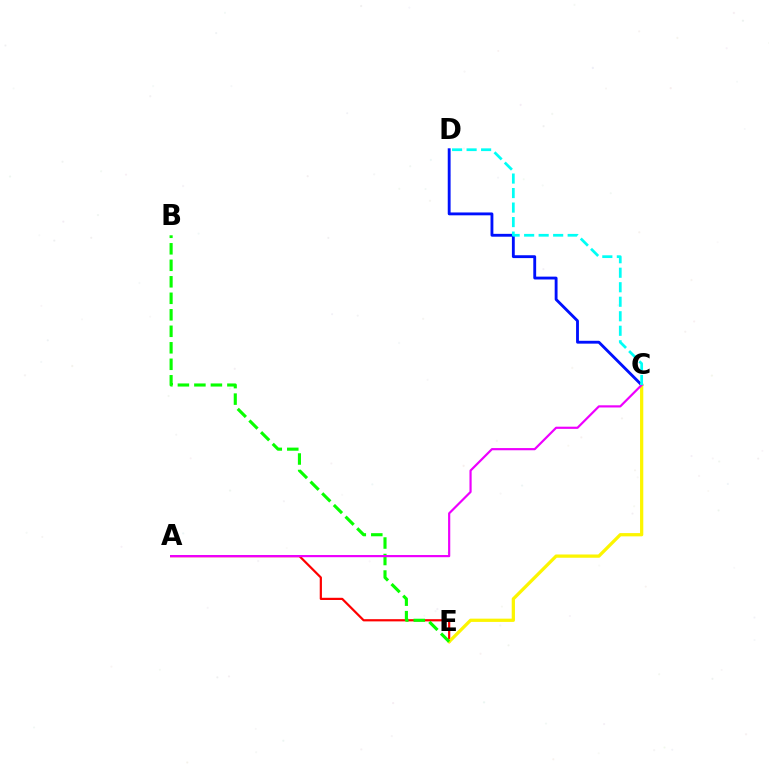{('C', 'D'): [{'color': '#0010ff', 'line_style': 'solid', 'thickness': 2.05}, {'color': '#00fff6', 'line_style': 'dashed', 'thickness': 1.97}], ('A', 'E'): [{'color': '#ff0000', 'line_style': 'solid', 'thickness': 1.59}], ('C', 'E'): [{'color': '#fcf500', 'line_style': 'solid', 'thickness': 2.34}], ('B', 'E'): [{'color': '#08ff00', 'line_style': 'dashed', 'thickness': 2.24}], ('A', 'C'): [{'color': '#ee00ff', 'line_style': 'solid', 'thickness': 1.57}]}